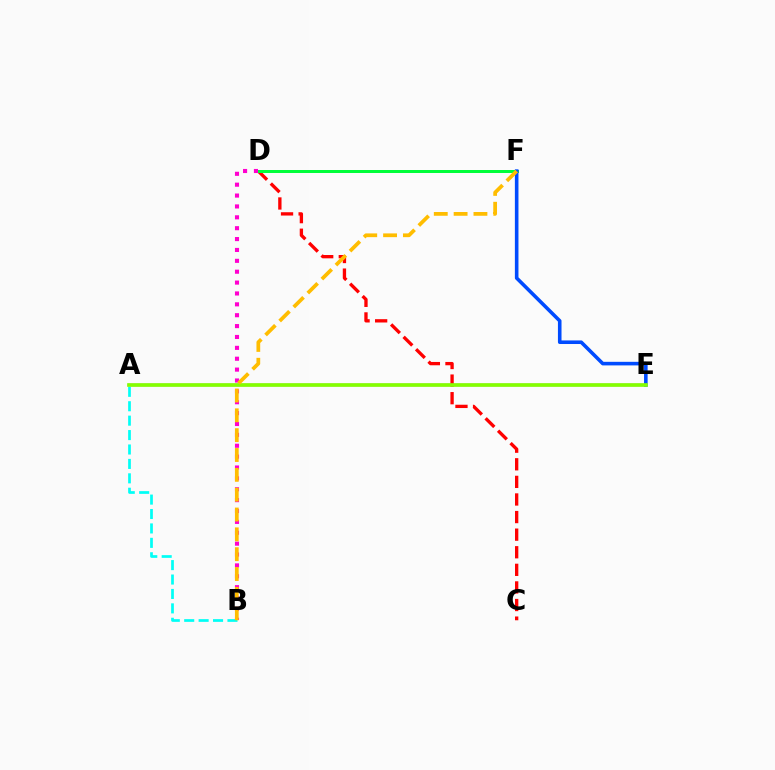{('C', 'D'): [{'color': '#ff0000', 'line_style': 'dashed', 'thickness': 2.39}], ('A', 'B'): [{'color': '#00fff6', 'line_style': 'dashed', 'thickness': 1.96}], ('D', 'F'): [{'color': '#00ff39', 'line_style': 'solid', 'thickness': 2.15}], ('B', 'D'): [{'color': '#ff00cf', 'line_style': 'dotted', 'thickness': 2.96}], ('A', 'E'): [{'color': '#7200ff', 'line_style': 'solid', 'thickness': 1.62}, {'color': '#84ff00', 'line_style': 'solid', 'thickness': 2.63}], ('E', 'F'): [{'color': '#004bff', 'line_style': 'solid', 'thickness': 2.58}], ('B', 'F'): [{'color': '#ffbd00', 'line_style': 'dashed', 'thickness': 2.69}]}